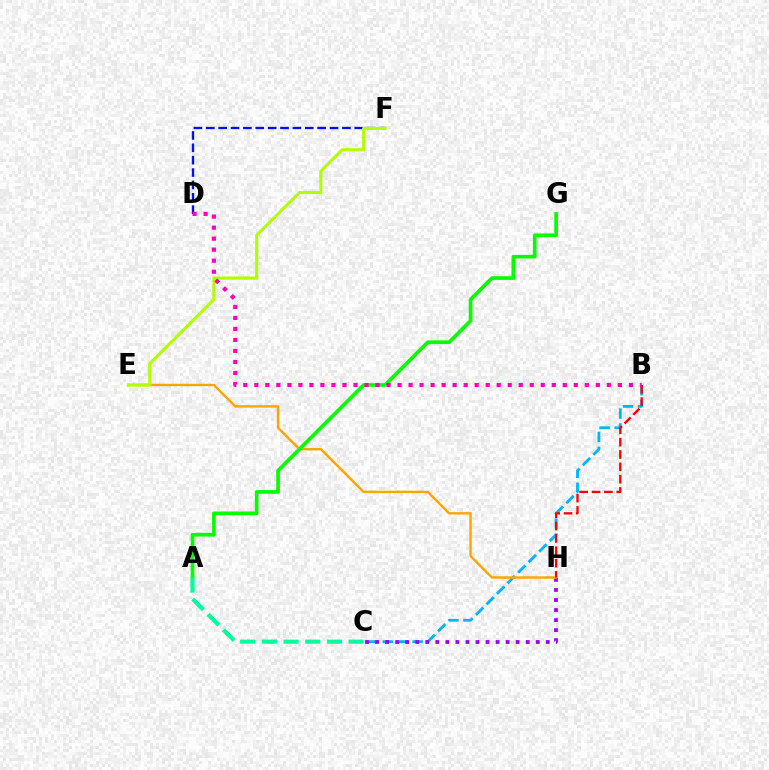{('B', 'C'): [{'color': '#00b5ff', 'line_style': 'dashed', 'thickness': 2.03}], ('C', 'H'): [{'color': '#9b00ff', 'line_style': 'dotted', 'thickness': 2.73}], ('E', 'H'): [{'color': '#ffa500', 'line_style': 'solid', 'thickness': 1.74}], ('A', 'G'): [{'color': '#08ff00', 'line_style': 'solid', 'thickness': 2.64}], ('B', 'H'): [{'color': '#ff0000', 'line_style': 'dashed', 'thickness': 1.68}], ('D', 'F'): [{'color': '#0010ff', 'line_style': 'dashed', 'thickness': 1.68}], ('E', 'F'): [{'color': '#b3ff00', 'line_style': 'solid', 'thickness': 2.24}], ('A', 'C'): [{'color': '#00ff9d', 'line_style': 'dashed', 'thickness': 2.95}], ('B', 'D'): [{'color': '#ff00bd', 'line_style': 'dotted', 'thickness': 2.99}]}